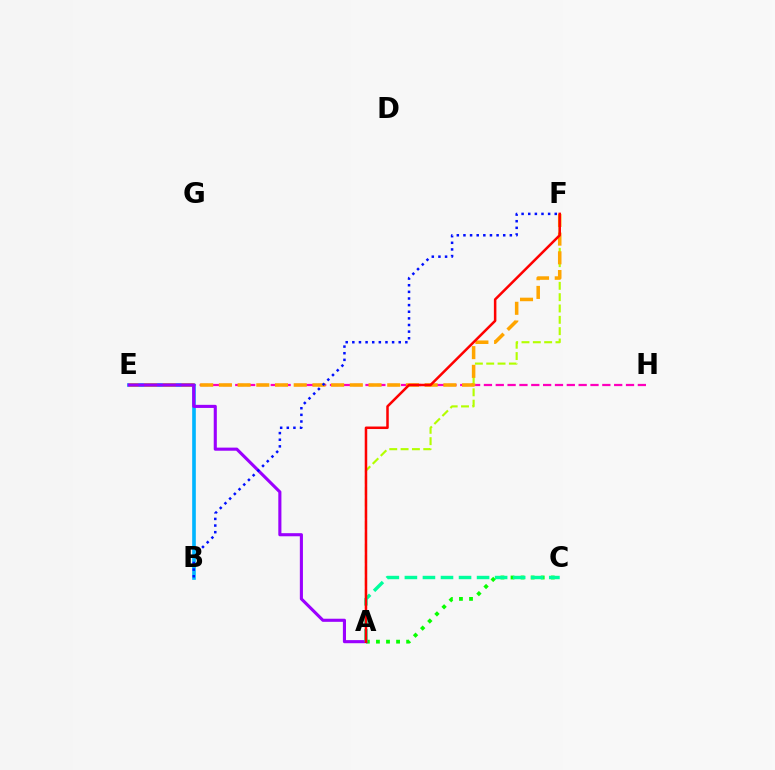{('E', 'H'): [{'color': '#ff00bd', 'line_style': 'dashed', 'thickness': 1.61}], ('A', 'F'): [{'color': '#b3ff00', 'line_style': 'dashed', 'thickness': 1.54}, {'color': '#ff0000', 'line_style': 'solid', 'thickness': 1.81}], ('A', 'C'): [{'color': '#08ff00', 'line_style': 'dotted', 'thickness': 2.73}, {'color': '#00ff9d', 'line_style': 'dashed', 'thickness': 2.45}], ('B', 'E'): [{'color': '#00b5ff', 'line_style': 'solid', 'thickness': 2.62}], ('E', 'F'): [{'color': '#ffa500', 'line_style': 'dashed', 'thickness': 2.54}], ('A', 'E'): [{'color': '#9b00ff', 'line_style': 'solid', 'thickness': 2.23}], ('B', 'F'): [{'color': '#0010ff', 'line_style': 'dotted', 'thickness': 1.8}]}